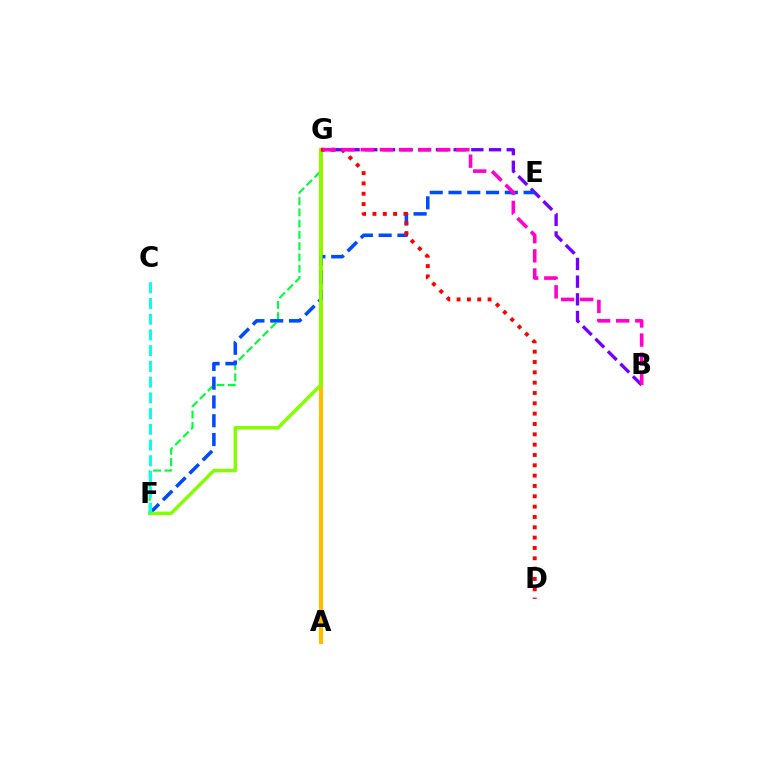{('F', 'G'): [{'color': '#00ff39', 'line_style': 'dashed', 'thickness': 1.53}, {'color': '#84ff00', 'line_style': 'solid', 'thickness': 2.51}], ('B', 'G'): [{'color': '#7200ff', 'line_style': 'dashed', 'thickness': 2.4}, {'color': '#ff00cf', 'line_style': 'dashed', 'thickness': 2.6}], ('A', 'G'): [{'color': '#ffbd00', 'line_style': 'solid', 'thickness': 2.99}], ('E', 'F'): [{'color': '#004bff', 'line_style': 'dashed', 'thickness': 2.55}], ('D', 'G'): [{'color': '#ff0000', 'line_style': 'dotted', 'thickness': 2.81}], ('C', 'F'): [{'color': '#00fff6', 'line_style': 'dashed', 'thickness': 2.14}]}